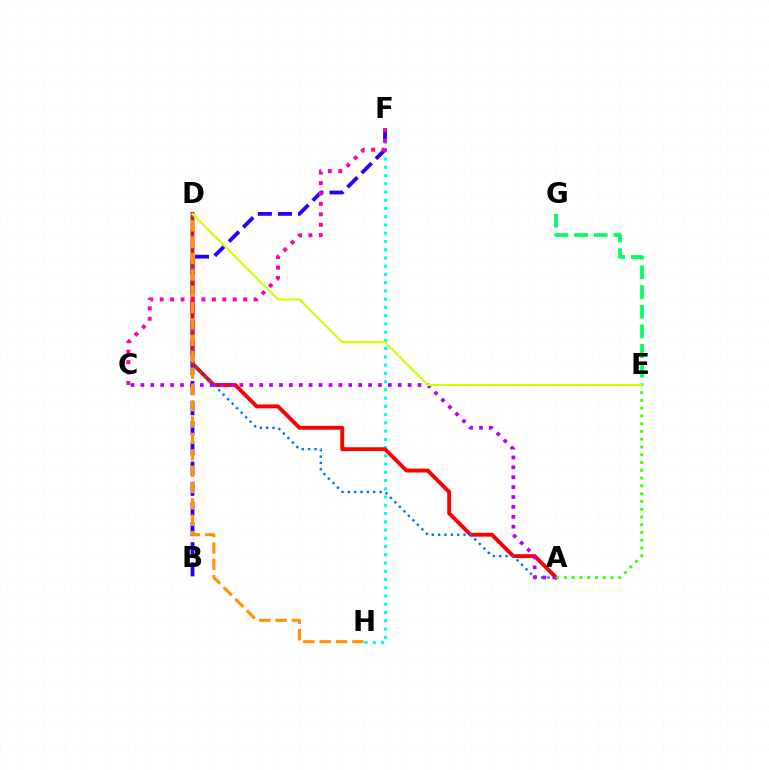{('F', 'H'): [{'color': '#00fff6', 'line_style': 'dotted', 'thickness': 2.24}], ('E', 'G'): [{'color': '#00ff5c', 'line_style': 'dashed', 'thickness': 2.67}], ('B', 'F'): [{'color': '#2500ff', 'line_style': 'dashed', 'thickness': 2.74}], ('A', 'D'): [{'color': '#ff0000', 'line_style': 'solid', 'thickness': 2.8}, {'color': '#0074ff', 'line_style': 'dotted', 'thickness': 1.73}], ('C', 'F'): [{'color': '#ff00ac', 'line_style': 'dotted', 'thickness': 2.84}], ('A', 'E'): [{'color': '#3dff00', 'line_style': 'dotted', 'thickness': 2.11}], ('A', 'C'): [{'color': '#b900ff', 'line_style': 'dotted', 'thickness': 2.69}], ('D', 'H'): [{'color': '#ff9400', 'line_style': 'dashed', 'thickness': 2.22}], ('D', 'E'): [{'color': '#d1ff00', 'line_style': 'solid', 'thickness': 1.55}]}